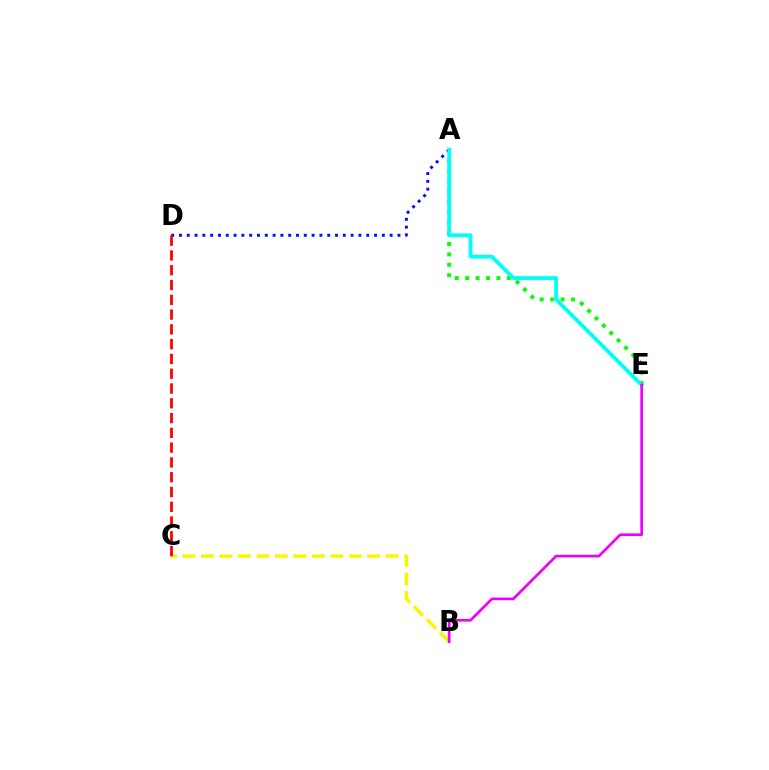{('A', 'E'): [{'color': '#08ff00', 'line_style': 'dotted', 'thickness': 2.83}, {'color': '#00fff6', 'line_style': 'solid', 'thickness': 2.74}], ('B', 'C'): [{'color': '#fcf500', 'line_style': 'dashed', 'thickness': 2.51}], ('A', 'D'): [{'color': '#0010ff', 'line_style': 'dotted', 'thickness': 2.12}], ('C', 'D'): [{'color': '#ff0000', 'line_style': 'dashed', 'thickness': 2.01}], ('B', 'E'): [{'color': '#ee00ff', 'line_style': 'solid', 'thickness': 1.93}]}